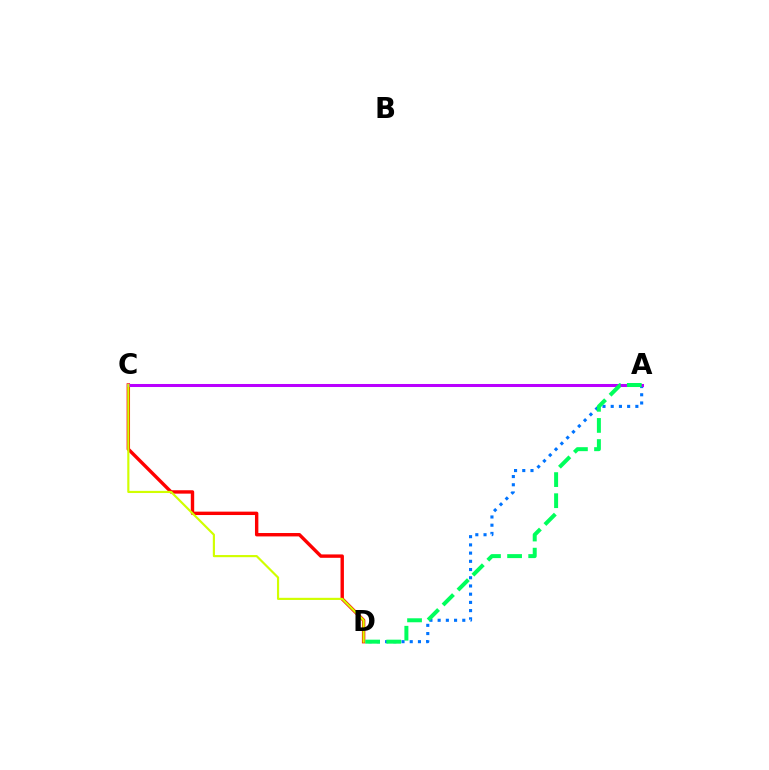{('A', 'D'): [{'color': '#0074ff', 'line_style': 'dotted', 'thickness': 2.23}, {'color': '#00ff5c', 'line_style': 'dashed', 'thickness': 2.87}], ('C', 'D'): [{'color': '#ff0000', 'line_style': 'solid', 'thickness': 2.44}, {'color': '#d1ff00', 'line_style': 'solid', 'thickness': 1.56}], ('A', 'C'): [{'color': '#b900ff', 'line_style': 'solid', 'thickness': 2.18}]}